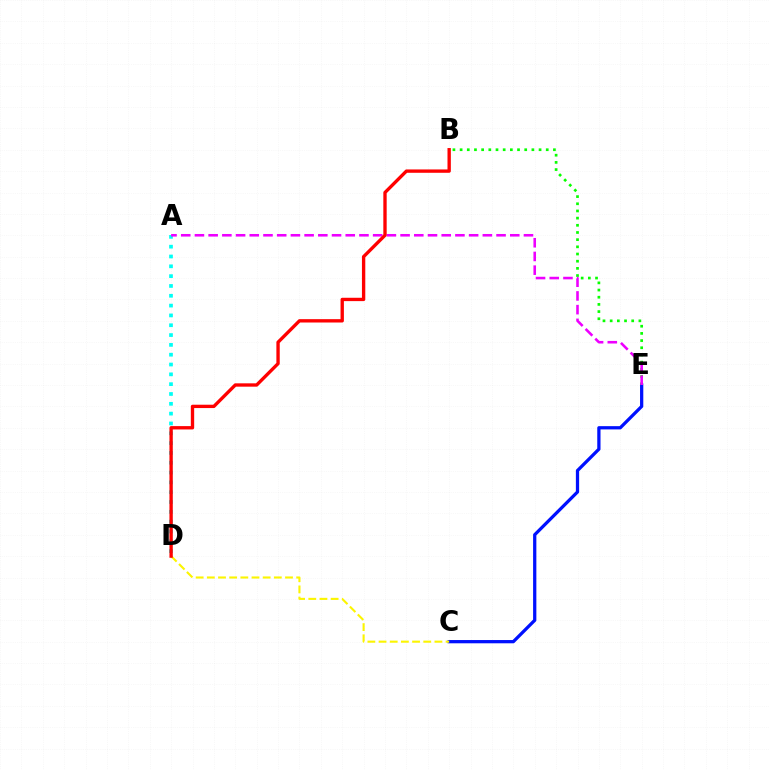{('C', 'E'): [{'color': '#0010ff', 'line_style': 'solid', 'thickness': 2.34}], ('B', 'E'): [{'color': '#08ff00', 'line_style': 'dotted', 'thickness': 1.95}], ('C', 'D'): [{'color': '#fcf500', 'line_style': 'dashed', 'thickness': 1.52}], ('A', 'D'): [{'color': '#00fff6', 'line_style': 'dotted', 'thickness': 2.67}], ('A', 'E'): [{'color': '#ee00ff', 'line_style': 'dashed', 'thickness': 1.86}], ('B', 'D'): [{'color': '#ff0000', 'line_style': 'solid', 'thickness': 2.41}]}